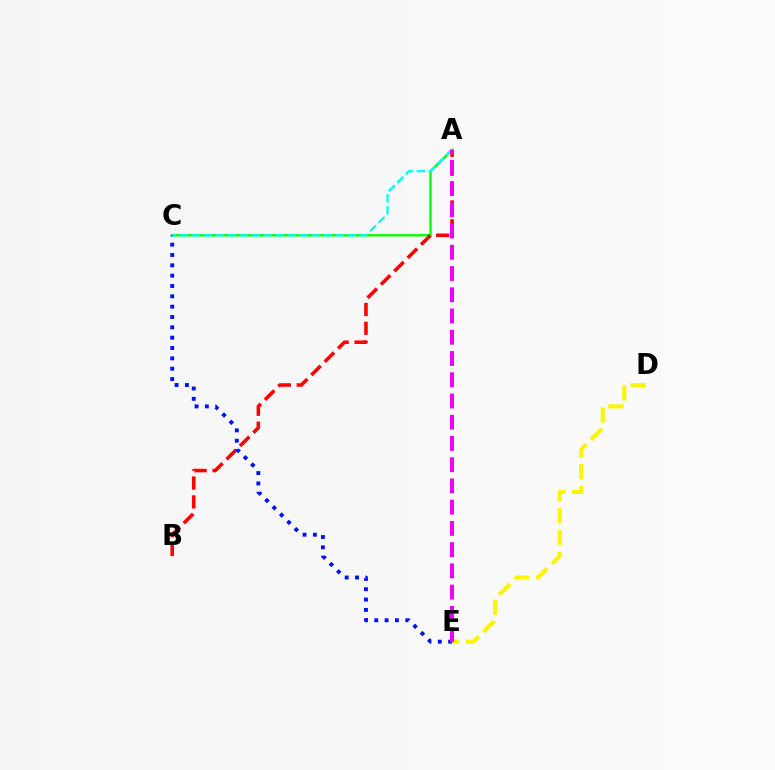{('D', 'E'): [{'color': '#fcf500', 'line_style': 'dashed', 'thickness': 2.97}], ('A', 'C'): [{'color': '#08ff00', 'line_style': 'solid', 'thickness': 1.71}, {'color': '#00fff6', 'line_style': 'dashed', 'thickness': 1.63}], ('A', 'B'): [{'color': '#ff0000', 'line_style': 'dashed', 'thickness': 2.56}], ('C', 'E'): [{'color': '#0010ff', 'line_style': 'dotted', 'thickness': 2.81}], ('A', 'E'): [{'color': '#ee00ff', 'line_style': 'dashed', 'thickness': 2.89}]}